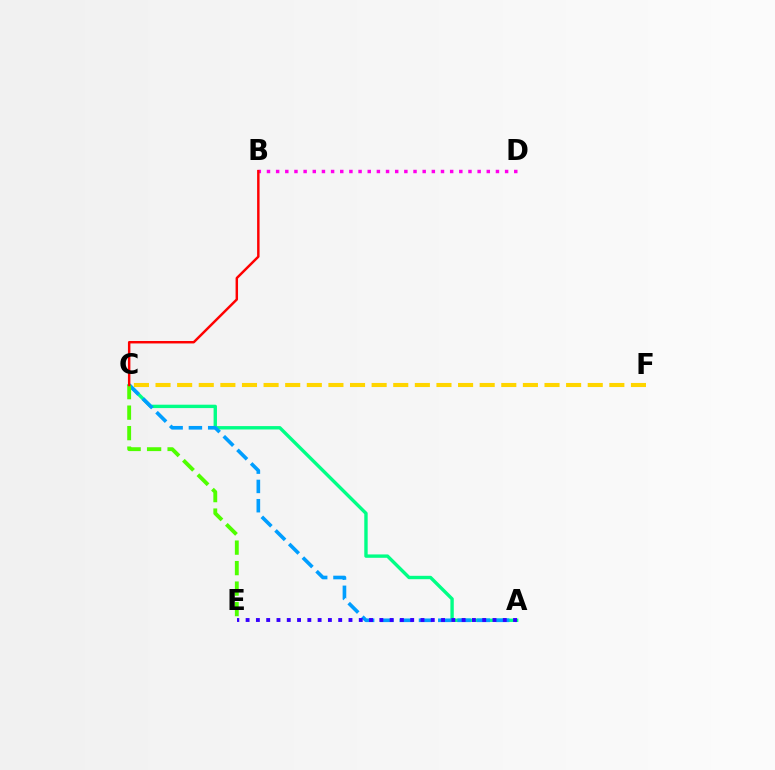{('A', 'C'): [{'color': '#00ff86', 'line_style': 'solid', 'thickness': 2.43}, {'color': '#009eff', 'line_style': 'dashed', 'thickness': 2.62}], ('B', 'D'): [{'color': '#ff00ed', 'line_style': 'dotted', 'thickness': 2.49}], ('C', 'E'): [{'color': '#4fff00', 'line_style': 'dashed', 'thickness': 2.78}], ('A', 'E'): [{'color': '#3700ff', 'line_style': 'dotted', 'thickness': 2.79}], ('B', 'C'): [{'color': '#ff0000', 'line_style': 'solid', 'thickness': 1.77}], ('C', 'F'): [{'color': '#ffd500', 'line_style': 'dashed', 'thickness': 2.94}]}